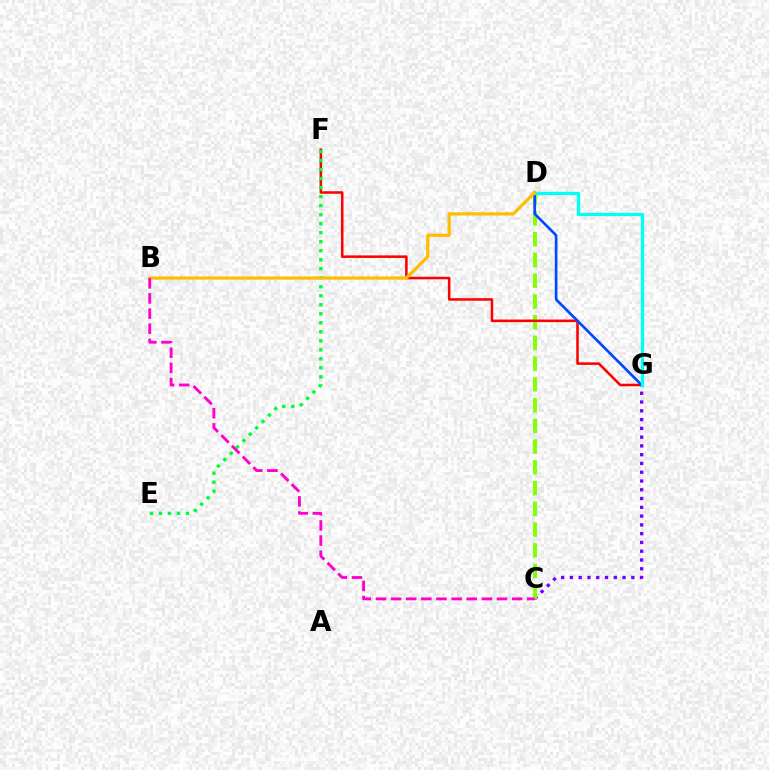{('C', 'G'): [{'color': '#7200ff', 'line_style': 'dotted', 'thickness': 2.38}], ('C', 'D'): [{'color': '#84ff00', 'line_style': 'dashed', 'thickness': 2.82}], ('F', 'G'): [{'color': '#ff0000', 'line_style': 'solid', 'thickness': 1.83}], ('E', 'F'): [{'color': '#00ff39', 'line_style': 'dotted', 'thickness': 2.45}], ('D', 'G'): [{'color': '#004bff', 'line_style': 'solid', 'thickness': 1.93}, {'color': '#00fff6', 'line_style': 'solid', 'thickness': 2.4}], ('B', 'D'): [{'color': '#ffbd00', 'line_style': 'solid', 'thickness': 2.3}], ('B', 'C'): [{'color': '#ff00cf', 'line_style': 'dashed', 'thickness': 2.06}]}